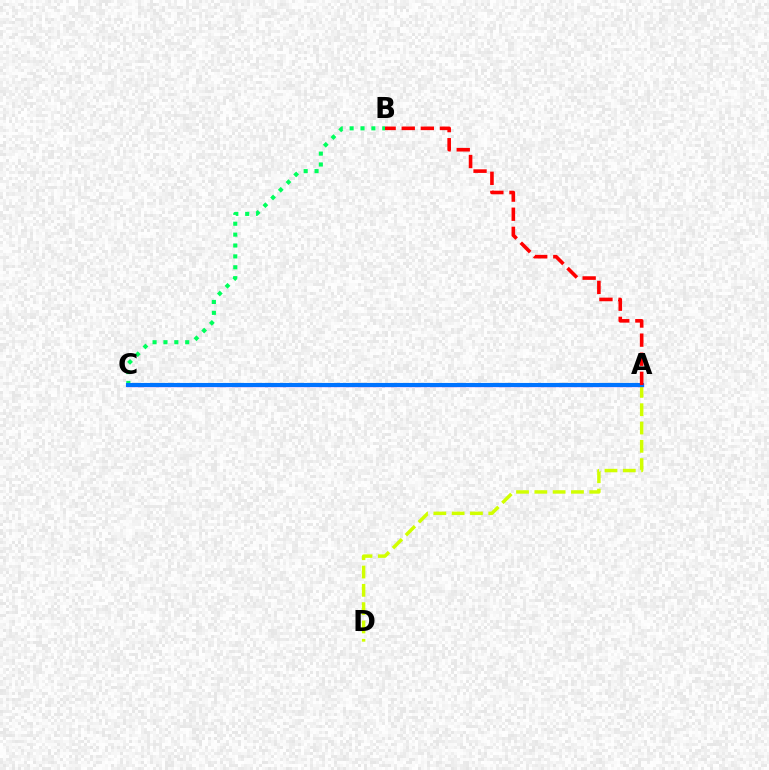{('A', 'D'): [{'color': '#d1ff00', 'line_style': 'dashed', 'thickness': 2.49}], ('A', 'C'): [{'color': '#b900ff', 'line_style': 'solid', 'thickness': 2.34}, {'color': '#0074ff', 'line_style': 'solid', 'thickness': 2.96}], ('B', 'C'): [{'color': '#00ff5c', 'line_style': 'dotted', 'thickness': 2.96}], ('A', 'B'): [{'color': '#ff0000', 'line_style': 'dashed', 'thickness': 2.59}]}